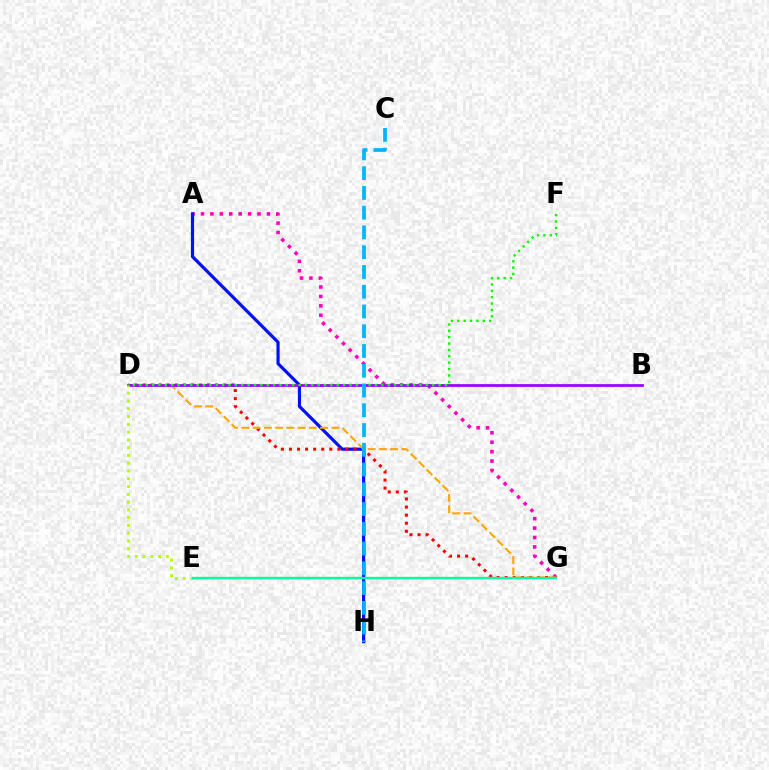{('A', 'G'): [{'color': '#ff00bd', 'line_style': 'dotted', 'thickness': 2.56}], ('A', 'H'): [{'color': '#0010ff', 'line_style': 'solid', 'thickness': 2.29}], ('D', 'G'): [{'color': '#ff0000', 'line_style': 'dotted', 'thickness': 2.19}, {'color': '#ffa500', 'line_style': 'dashed', 'thickness': 1.53}], ('B', 'D'): [{'color': '#9b00ff', 'line_style': 'solid', 'thickness': 1.97}], ('D', 'F'): [{'color': '#08ff00', 'line_style': 'dotted', 'thickness': 1.73}], ('D', 'E'): [{'color': '#b3ff00', 'line_style': 'dotted', 'thickness': 2.11}], ('E', 'G'): [{'color': '#00ff9d', 'line_style': 'solid', 'thickness': 1.71}], ('C', 'H'): [{'color': '#00b5ff', 'line_style': 'dashed', 'thickness': 2.68}]}